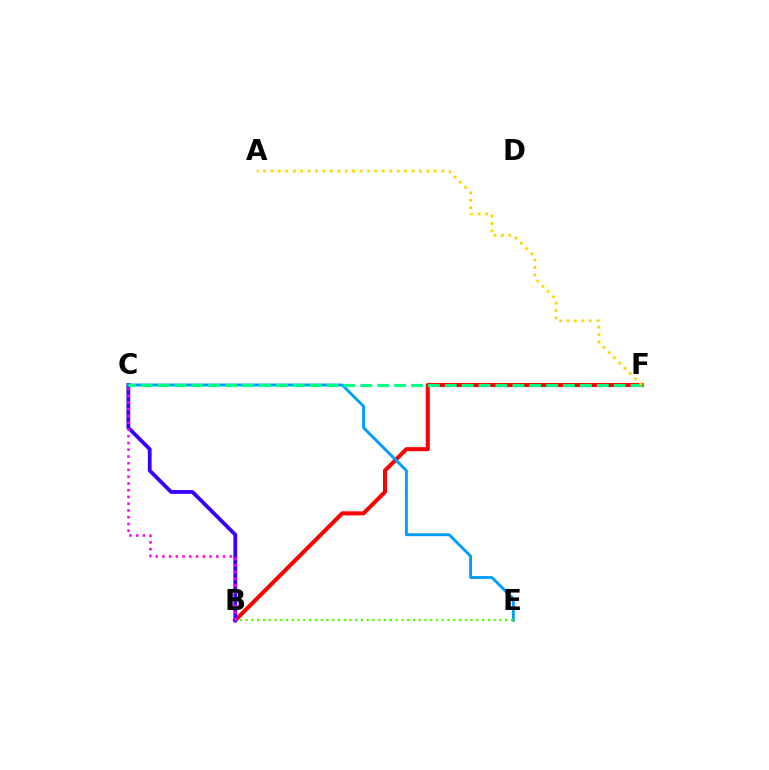{('B', 'F'): [{'color': '#ff0000', 'line_style': 'solid', 'thickness': 2.92}], ('B', 'C'): [{'color': '#3700ff', 'line_style': 'solid', 'thickness': 2.72}, {'color': '#ff00ed', 'line_style': 'dotted', 'thickness': 1.83}], ('C', 'E'): [{'color': '#009eff', 'line_style': 'solid', 'thickness': 2.09}], ('B', 'E'): [{'color': '#4fff00', 'line_style': 'dotted', 'thickness': 1.57}], ('C', 'F'): [{'color': '#00ff86', 'line_style': 'dashed', 'thickness': 2.3}], ('A', 'F'): [{'color': '#ffd500', 'line_style': 'dotted', 'thickness': 2.02}]}